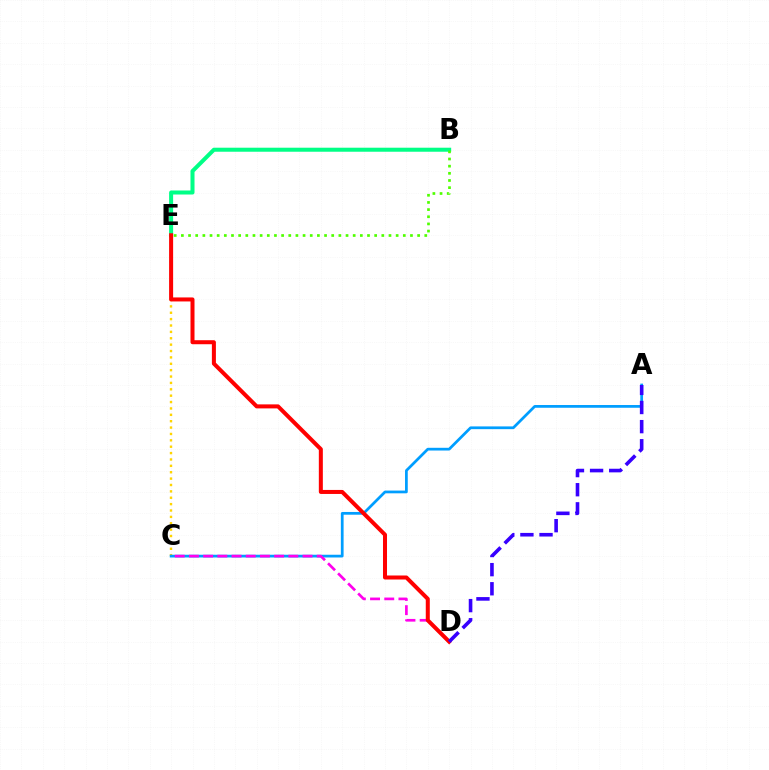{('C', 'E'): [{'color': '#ffd500', 'line_style': 'dotted', 'thickness': 1.73}], ('A', 'C'): [{'color': '#009eff', 'line_style': 'solid', 'thickness': 1.97}], ('B', 'E'): [{'color': '#00ff86', 'line_style': 'solid', 'thickness': 2.9}, {'color': '#4fff00', 'line_style': 'dotted', 'thickness': 1.94}], ('C', 'D'): [{'color': '#ff00ed', 'line_style': 'dashed', 'thickness': 1.93}], ('D', 'E'): [{'color': '#ff0000', 'line_style': 'solid', 'thickness': 2.89}], ('A', 'D'): [{'color': '#3700ff', 'line_style': 'dashed', 'thickness': 2.6}]}